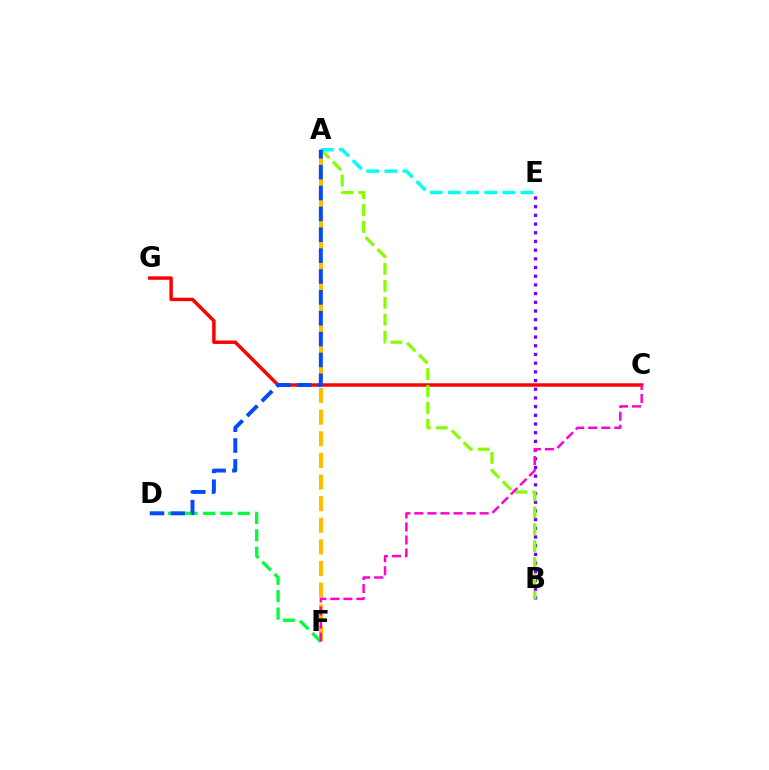{('C', 'G'): [{'color': '#ff0000', 'line_style': 'solid', 'thickness': 2.48}], ('A', 'F'): [{'color': '#ffbd00', 'line_style': 'dashed', 'thickness': 2.94}], ('B', 'E'): [{'color': '#7200ff', 'line_style': 'dotted', 'thickness': 2.36}], ('D', 'F'): [{'color': '#00ff39', 'line_style': 'dashed', 'thickness': 2.37}], ('A', 'B'): [{'color': '#84ff00', 'line_style': 'dashed', 'thickness': 2.3}], ('A', 'E'): [{'color': '#00fff6', 'line_style': 'dashed', 'thickness': 2.46}], ('C', 'F'): [{'color': '#ff00cf', 'line_style': 'dashed', 'thickness': 1.77}], ('A', 'D'): [{'color': '#004bff', 'line_style': 'dashed', 'thickness': 2.83}]}